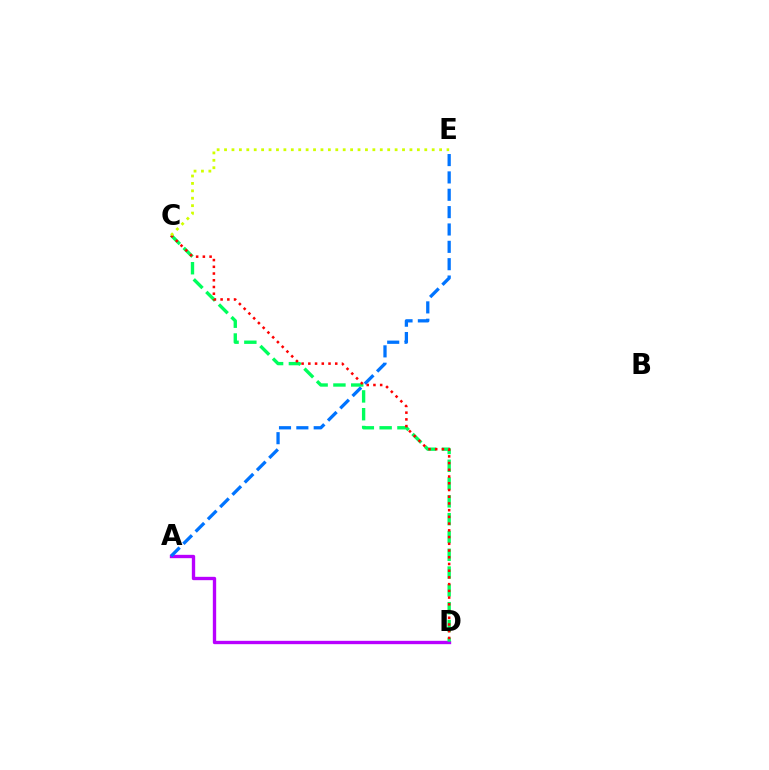{('A', 'D'): [{'color': '#b900ff', 'line_style': 'solid', 'thickness': 2.41}], ('C', 'D'): [{'color': '#00ff5c', 'line_style': 'dashed', 'thickness': 2.42}, {'color': '#ff0000', 'line_style': 'dotted', 'thickness': 1.83}], ('A', 'E'): [{'color': '#0074ff', 'line_style': 'dashed', 'thickness': 2.36}], ('C', 'E'): [{'color': '#d1ff00', 'line_style': 'dotted', 'thickness': 2.01}]}